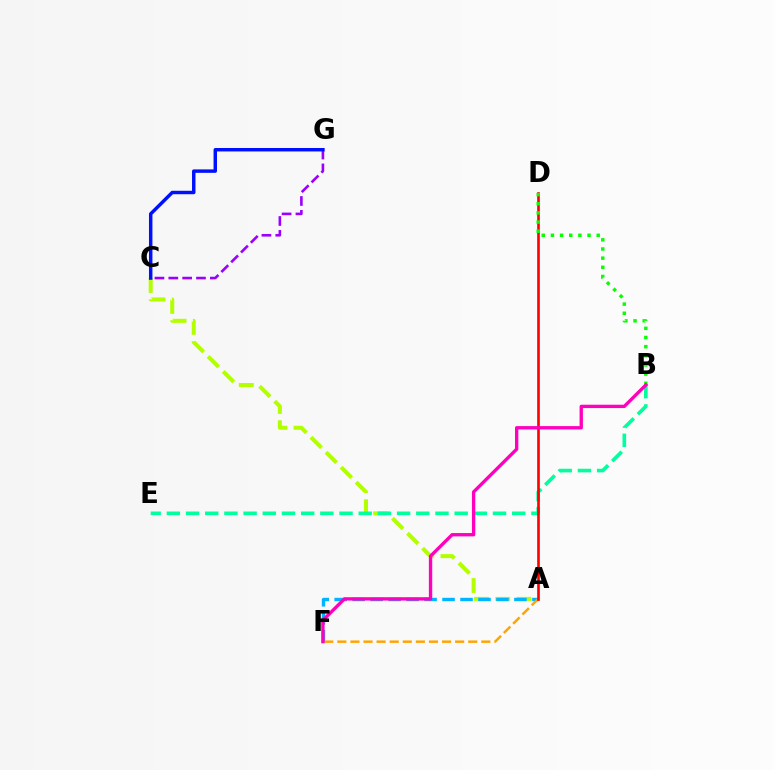{('A', 'C'): [{'color': '#b3ff00', 'line_style': 'dashed', 'thickness': 2.89}], ('A', 'F'): [{'color': '#00b5ff', 'line_style': 'dashed', 'thickness': 2.44}, {'color': '#ffa500', 'line_style': 'dashed', 'thickness': 1.78}], ('B', 'E'): [{'color': '#00ff9d', 'line_style': 'dashed', 'thickness': 2.61}], ('C', 'G'): [{'color': '#9b00ff', 'line_style': 'dashed', 'thickness': 1.88}, {'color': '#0010ff', 'line_style': 'solid', 'thickness': 2.49}], ('A', 'D'): [{'color': '#ff0000', 'line_style': 'solid', 'thickness': 1.9}], ('B', 'D'): [{'color': '#08ff00', 'line_style': 'dotted', 'thickness': 2.49}], ('B', 'F'): [{'color': '#ff00bd', 'line_style': 'solid', 'thickness': 2.41}]}